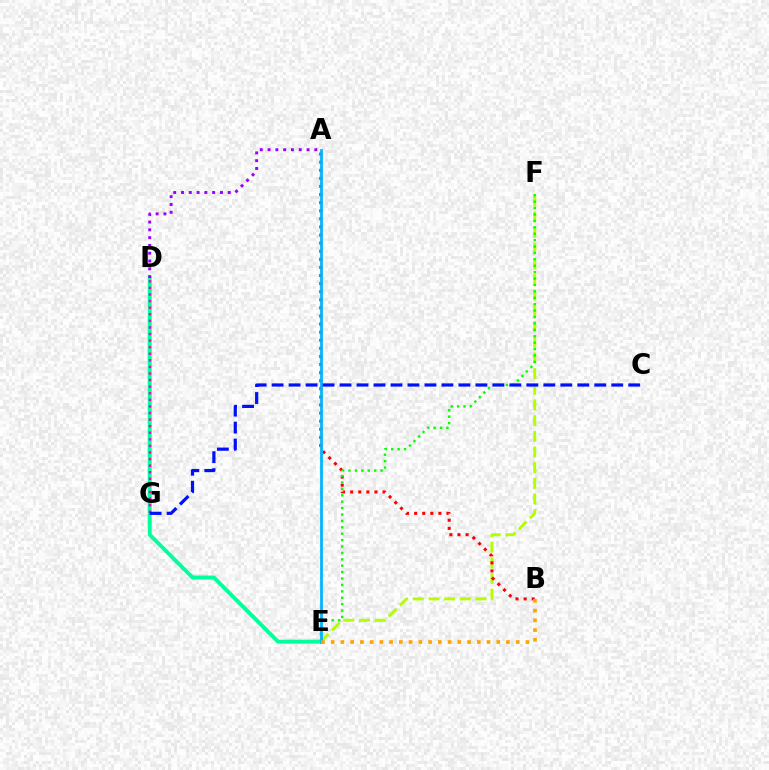{('D', 'E'): [{'color': '#00ff9d', 'line_style': 'solid', 'thickness': 2.8}], ('E', 'F'): [{'color': '#b3ff00', 'line_style': 'dashed', 'thickness': 2.13}, {'color': '#08ff00', 'line_style': 'dotted', 'thickness': 1.74}], ('A', 'B'): [{'color': '#ff0000', 'line_style': 'dotted', 'thickness': 2.2}], ('A', 'E'): [{'color': '#00b5ff', 'line_style': 'solid', 'thickness': 1.99}], ('B', 'E'): [{'color': '#ffa500', 'line_style': 'dotted', 'thickness': 2.65}], ('A', 'D'): [{'color': '#9b00ff', 'line_style': 'dotted', 'thickness': 2.12}], ('D', 'G'): [{'color': '#ff00bd', 'line_style': 'dotted', 'thickness': 1.79}], ('C', 'G'): [{'color': '#0010ff', 'line_style': 'dashed', 'thickness': 2.31}]}